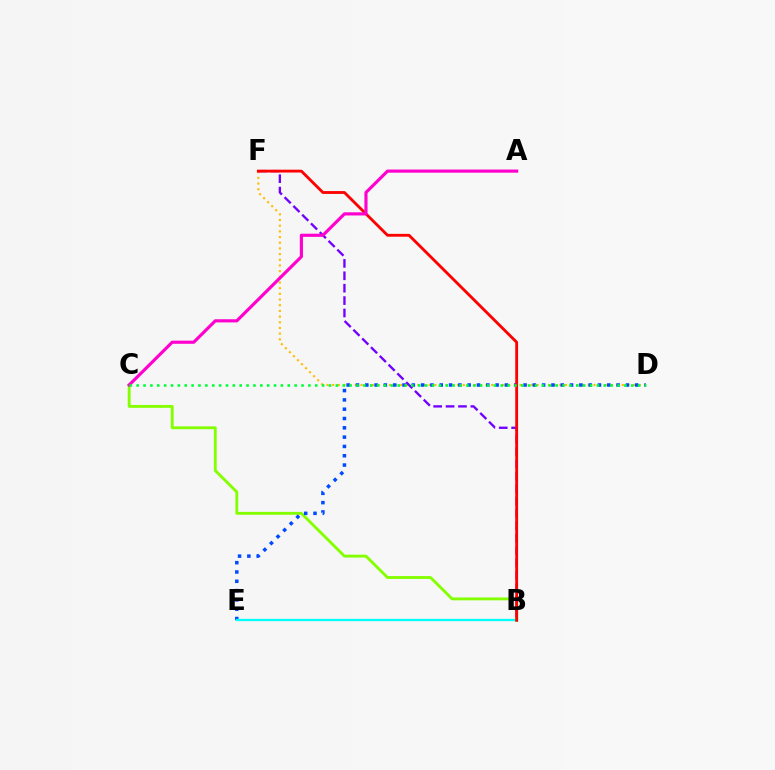{('D', 'F'): [{'color': '#ffbd00', 'line_style': 'dotted', 'thickness': 1.54}], ('B', 'C'): [{'color': '#84ff00', 'line_style': 'solid', 'thickness': 2.07}], ('D', 'E'): [{'color': '#004bff', 'line_style': 'dotted', 'thickness': 2.53}], ('B', 'F'): [{'color': '#7200ff', 'line_style': 'dashed', 'thickness': 1.68}, {'color': '#ff0000', 'line_style': 'solid', 'thickness': 2.05}], ('B', 'E'): [{'color': '#00fff6', 'line_style': 'solid', 'thickness': 1.67}], ('A', 'C'): [{'color': '#ff00cf', 'line_style': 'solid', 'thickness': 2.27}], ('C', 'D'): [{'color': '#00ff39', 'line_style': 'dotted', 'thickness': 1.87}]}